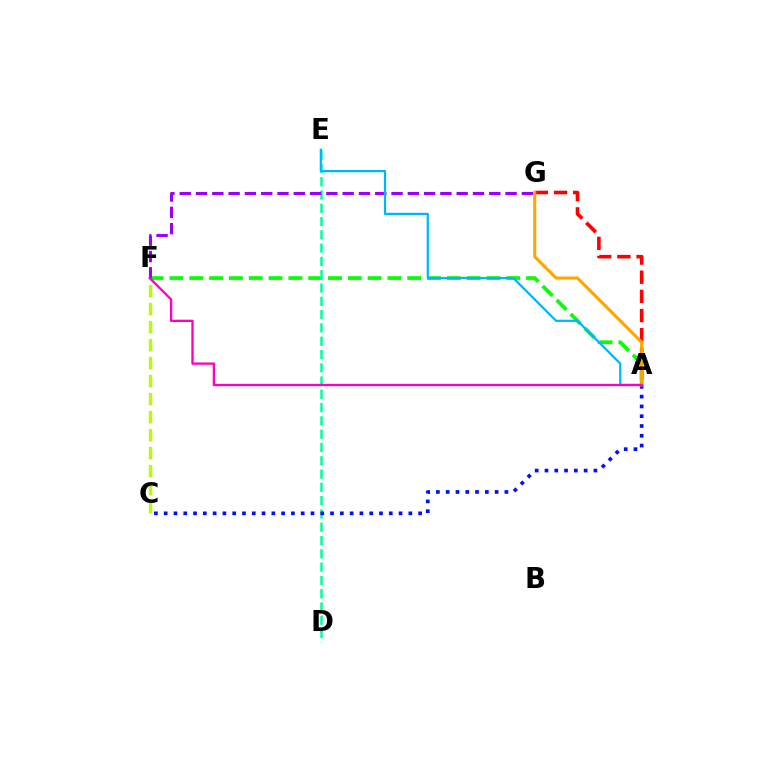{('A', 'G'): [{'color': '#ff0000', 'line_style': 'dashed', 'thickness': 2.6}, {'color': '#ffa500', 'line_style': 'solid', 'thickness': 2.21}], ('A', 'F'): [{'color': '#08ff00', 'line_style': 'dashed', 'thickness': 2.69}, {'color': '#ff00bd', 'line_style': 'solid', 'thickness': 1.67}], ('C', 'F'): [{'color': '#b3ff00', 'line_style': 'dashed', 'thickness': 2.45}], ('D', 'E'): [{'color': '#00ff9d', 'line_style': 'dashed', 'thickness': 1.81}], ('F', 'G'): [{'color': '#9b00ff', 'line_style': 'dashed', 'thickness': 2.21}], ('A', 'C'): [{'color': '#0010ff', 'line_style': 'dotted', 'thickness': 2.66}], ('A', 'E'): [{'color': '#00b5ff', 'line_style': 'solid', 'thickness': 1.6}]}